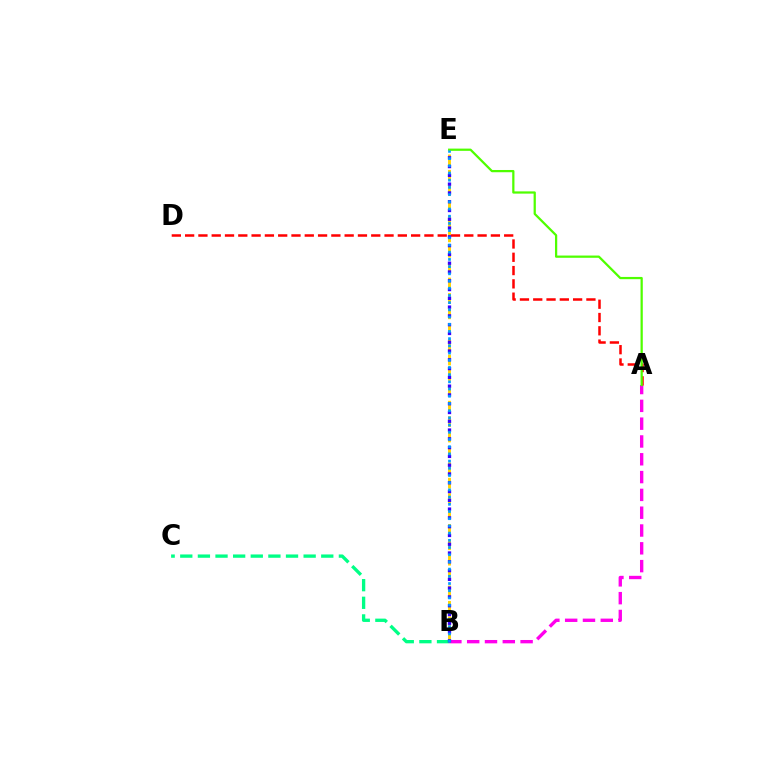{('B', 'C'): [{'color': '#00ff86', 'line_style': 'dashed', 'thickness': 2.39}], ('A', 'B'): [{'color': '#ff00ed', 'line_style': 'dashed', 'thickness': 2.42}], ('B', 'E'): [{'color': '#ffd500', 'line_style': 'dashed', 'thickness': 2.09}, {'color': '#3700ff', 'line_style': 'dotted', 'thickness': 2.39}, {'color': '#009eff', 'line_style': 'dotted', 'thickness': 1.96}], ('A', 'D'): [{'color': '#ff0000', 'line_style': 'dashed', 'thickness': 1.81}], ('A', 'E'): [{'color': '#4fff00', 'line_style': 'solid', 'thickness': 1.62}]}